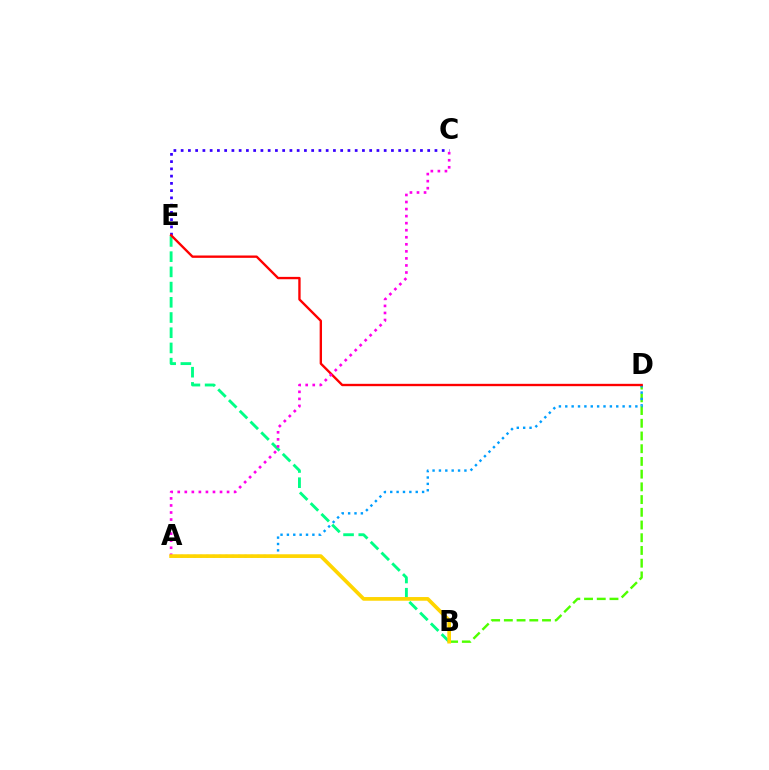{('B', 'D'): [{'color': '#4fff00', 'line_style': 'dashed', 'thickness': 1.73}], ('B', 'E'): [{'color': '#00ff86', 'line_style': 'dashed', 'thickness': 2.07}], ('A', 'D'): [{'color': '#009eff', 'line_style': 'dotted', 'thickness': 1.73}], ('C', 'E'): [{'color': '#3700ff', 'line_style': 'dotted', 'thickness': 1.97}], ('D', 'E'): [{'color': '#ff0000', 'line_style': 'solid', 'thickness': 1.7}], ('A', 'C'): [{'color': '#ff00ed', 'line_style': 'dotted', 'thickness': 1.91}], ('A', 'B'): [{'color': '#ffd500', 'line_style': 'solid', 'thickness': 2.66}]}